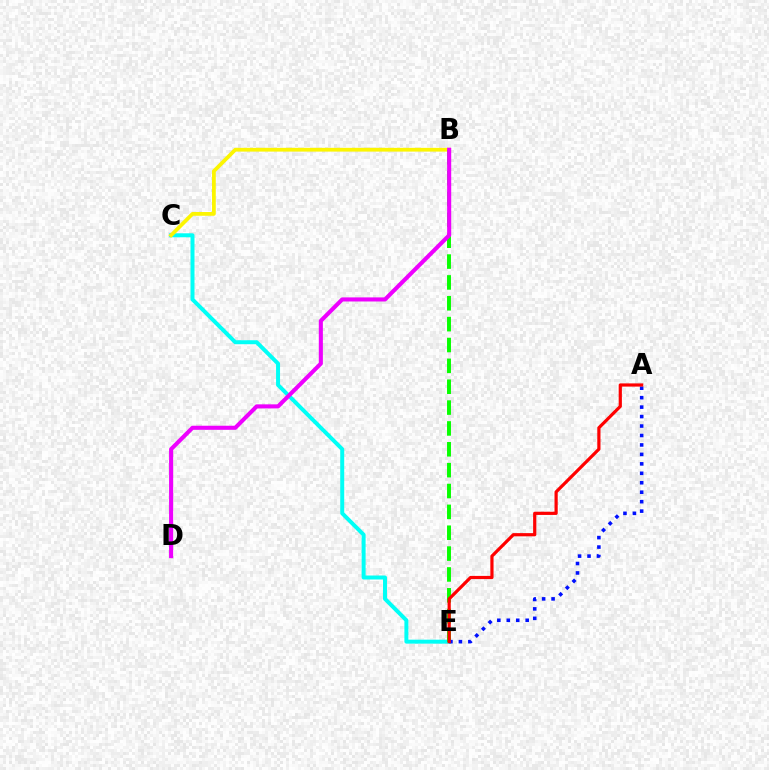{('C', 'E'): [{'color': '#00fff6', 'line_style': 'solid', 'thickness': 2.86}], ('B', 'C'): [{'color': '#fcf500', 'line_style': 'solid', 'thickness': 2.7}], ('B', 'E'): [{'color': '#08ff00', 'line_style': 'dashed', 'thickness': 2.83}], ('A', 'E'): [{'color': '#0010ff', 'line_style': 'dotted', 'thickness': 2.57}, {'color': '#ff0000', 'line_style': 'solid', 'thickness': 2.3}], ('B', 'D'): [{'color': '#ee00ff', 'line_style': 'solid', 'thickness': 2.94}]}